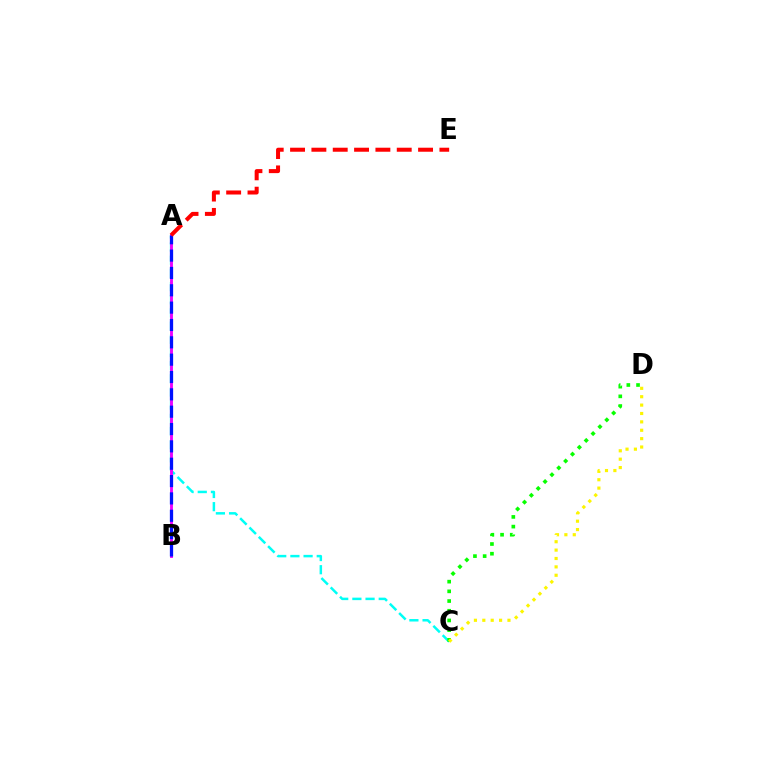{('A', 'C'): [{'color': '#00fff6', 'line_style': 'dashed', 'thickness': 1.79}], ('C', 'D'): [{'color': '#08ff00', 'line_style': 'dotted', 'thickness': 2.63}, {'color': '#fcf500', 'line_style': 'dotted', 'thickness': 2.28}], ('A', 'B'): [{'color': '#ee00ff', 'line_style': 'solid', 'thickness': 2.06}, {'color': '#0010ff', 'line_style': 'dashed', 'thickness': 2.36}], ('A', 'E'): [{'color': '#ff0000', 'line_style': 'dashed', 'thickness': 2.9}]}